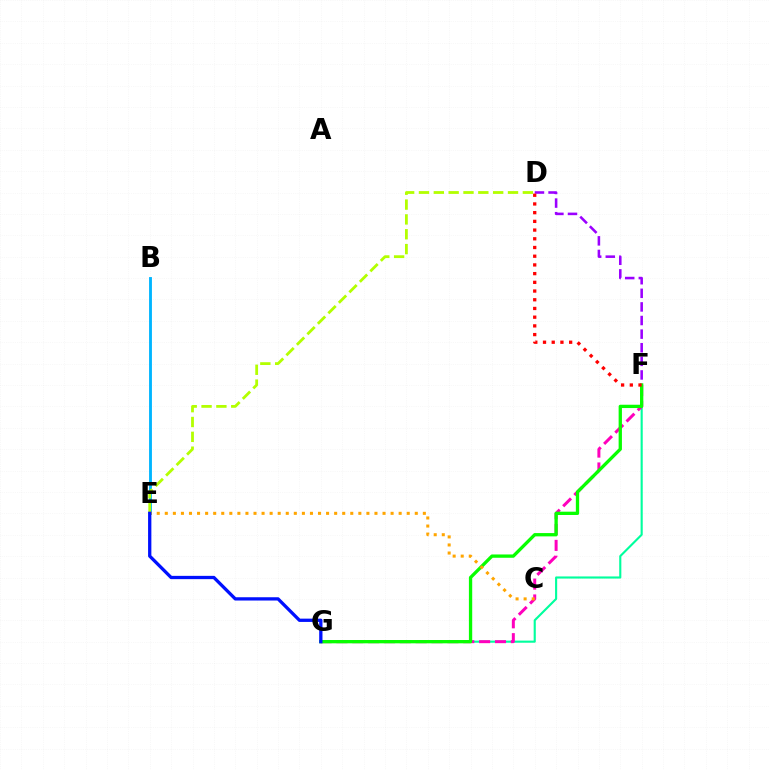{('B', 'E'): [{'color': '#00b5ff', 'line_style': 'solid', 'thickness': 2.06}], ('F', 'G'): [{'color': '#00ff9d', 'line_style': 'solid', 'thickness': 1.53}, {'color': '#ff00bd', 'line_style': 'dashed', 'thickness': 2.15}, {'color': '#08ff00', 'line_style': 'solid', 'thickness': 2.38}], ('D', 'E'): [{'color': '#b3ff00', 'line_style': 'dashed', 'thickness': 2.02}], ('D', 'F'): [{'color': '#9b00ff', 'line_style': 'dashed', 'thickness': 1.85}, {'color': '#ff0000', 'line_style': 'dotted', 'thickness': 2.37}], ('C', 'E'): [{'color': '#ffa500', 'line_style': 'dotted', 'thickness': 2.19}], ('E', 'G'): [{'color': '#0010ff', 'line_style': 'solid', 'thickness': 2.37}]}